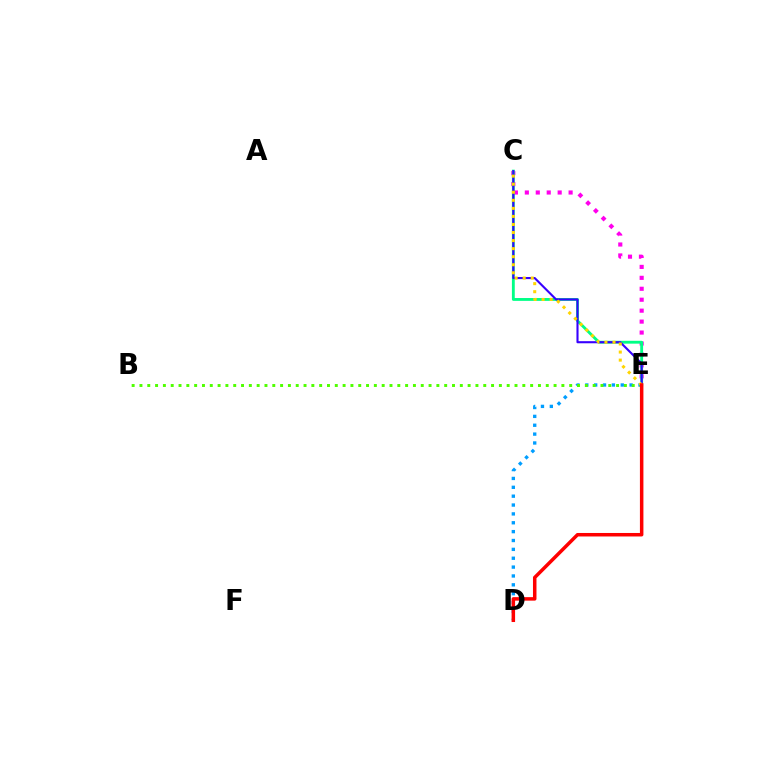{('D', 'E'): [{'color': '#009eff', 'line_style': 'dotted', 'thickness': 2.41}, {'color': '#ff0000', 'line_style': 'solid', 'thickness': 2.52}], ('C', 'E'): [{'color': '#ff00ed', 'line_style': 'dotted', 'thickness': 2.97}, {'color': '#00ff86', 'line_style': 'solid', 'thickness': 2.05}, {'color': '#3700ff', 'line_style': 'solid', 'thickness': 1.51}, {'color': '#ffd500', 'line_style': 'dotted', 'thickness': 2.19}], ('B', 'E'): [{'color': '#4fff00', 'line_style': 'dotted', 'thickness': 2.12}]}